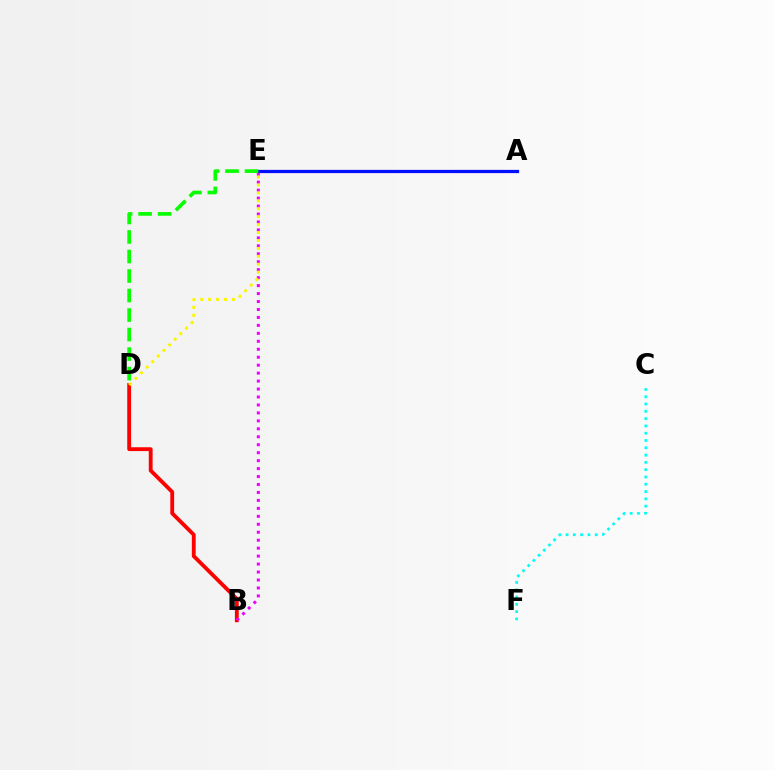{('B', 'D'): [{'color': '#ff0000', 'line_style': 'solid', 'thickness': 2.76}], ('C', 'F'): [{'color': '#00fff6', 'line_style': 'dotted', 'thickness': 1.98}], ('A', 'E'): [{'color': '#0010ff', 'line_style': 'solid', 'thickness': 2.34}], ('B', 'E'): [{'color': '#ee00ff', 'line_style': 'dotted', 'thickness': 2.16}], ('D', 'E'): [{'color': '#08ff00', 'line_style': 'dashed', 'thickness': 2.65}, {'color': '#fcf500', 'line_style': 'dotted', 'thickness': 2.15}]}